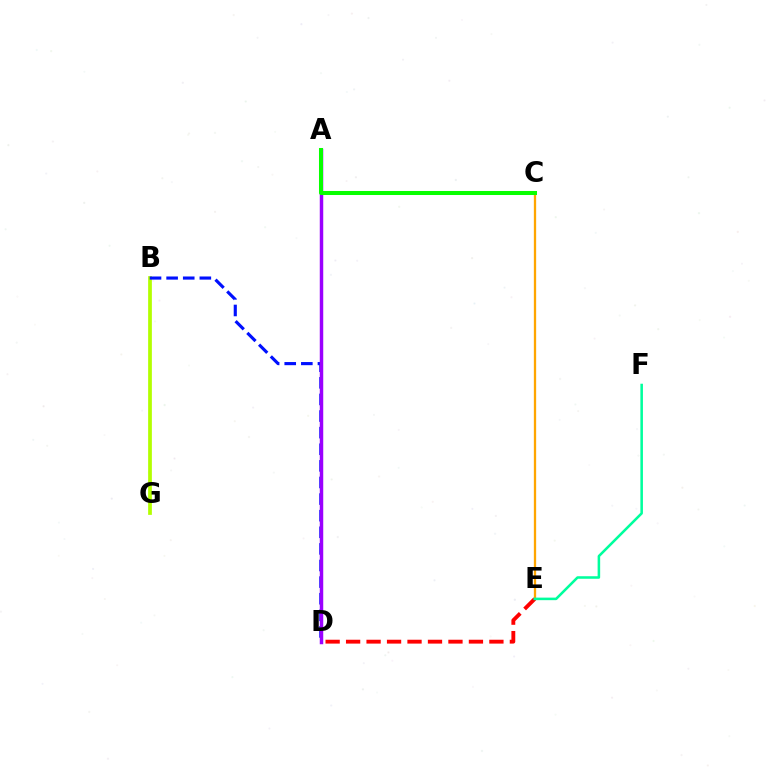{('A', 'D'): [{'color': '#ff00bd', 'line_style': 'dashed', 'thickness': 2.07}, {'color': '#00b5ff', 'line_style': 'dashed', 'thickness': 2.02}, {'color': '#9b00ff', 'line_style': 'solid', 'thickness': 2.5}], ('B', 'G'): [{'color': '#b3ff00', 'line_style': 'solid', 'thickness': 2.69}], ('B', 'D'): [{'color': '#0010ff', 'line_style': 'dashed', 'thickness': 2.26}], ('C', 'E'): [{'color': '#ffa500', 'line_style': 'solid', 'thickness': 1.66}], ('A', 'C'): [{'color': '#08ff00', 'line_style': 'solid', 'thickness': 2.9}], ('D', 'E'): [{'color': '#ff0000', 'line_style': 'dashed', 'thickness': 2.78}], ('E', 'F'): [{'color': '#00ff9d', 'line_style': 'solid', 'thickness': 1.84}]}